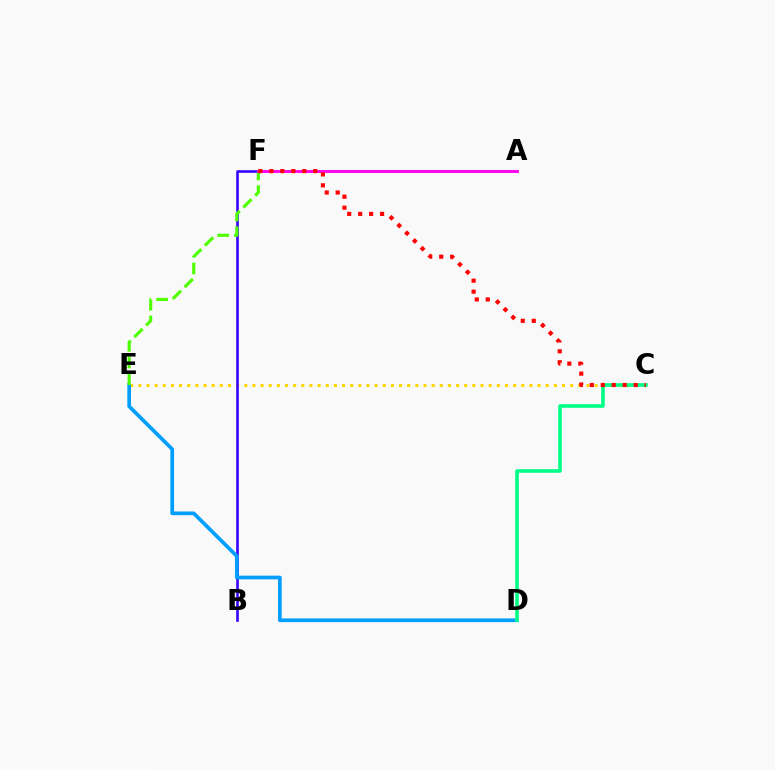{('C', 'E'): [{'color': '#ffd500', 'line_style': 'dotted', 'thickness': 2.21}], ('B', 'F'): [{'color': '#3700ff', 'line_style': 'solid', 'thickness': 1.87}], ('D', 'E'): [{'color': '#009eff', 'line_style': 'solid', 'thickness': 2.65}], ('E', 'F'): [{'color': '#4fff00', 'line_style': 'dashed', 'thickness': 2.27}], ('C', 'D'): [{'color': '#00ff86', 'line_style': 'solid', 'thickness': 2.59}], ('A', 'F'): [{'color': '#ff00ed', 'line_style': 'solid', 'thickness': 2.09}], ('C', 'F'): [{'color': '#ff0000', 'line_style': 'dotted', 'thickness': 2.98}]}